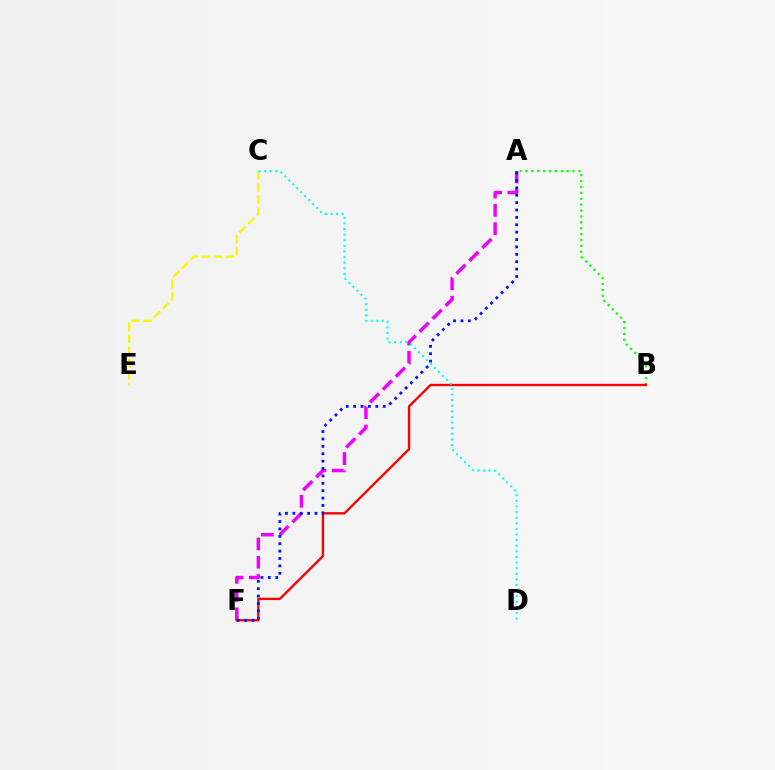{('A', 'F'): [{'color': '#ee00ff', 'line_style': 'dashed', 'thickness': 2.48}, {'color': '#0010ff', 'line_style': 'dotted', 'thickness': 2.01}], ('A', 'B'): [{'color': '#08ff00', 'line_style': 'dotted', 'thickness': 1.6}], ('C', 'E'): [{'color': '#fcf500', 'line_style': 'dashed', 'thickness': 1.65}], ('B', 'F'): [{'color': '#ff0000', 'line_style': 'solid', 'thickness': 1.71}], ('C', 'D'): [{'color': '#00fff6', 'line_style': 'dotted', 'thickness': 1.52}]}